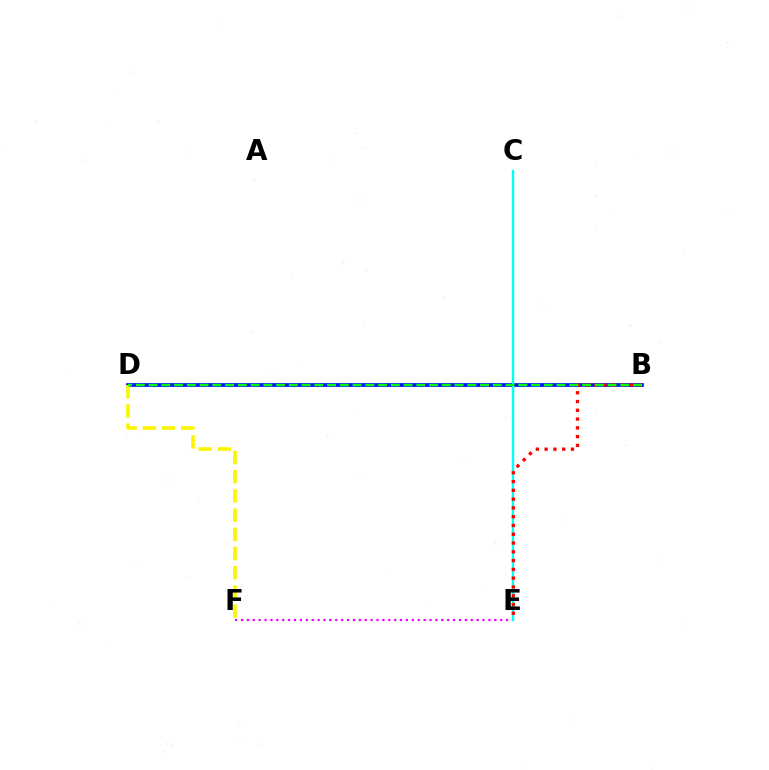{('E', 'F'): [{'color': '#ee00ff', 'line_style': 'dotted', 'thickness': 1.6}], ('B', 'D'): [{'color': '#0010ff', 'line_style': 'solid', 'thickness': 2.68}, {'color': '#08ff00', 'line_style': 'dashed', 'thickness': 1.73}], ('C', 'E'): [{'color': '#00fff6', 'line_style': 'solid', 'thickness': 1.71}], ('B', 'E'): [{'color': '#ff0000', 'line_style': 'dotted', 'thickness': 2.39}], ('D', 'F'): [{'color': '#fcf500', 'line_style': 'dashed', 'thickness': 2.61}]}